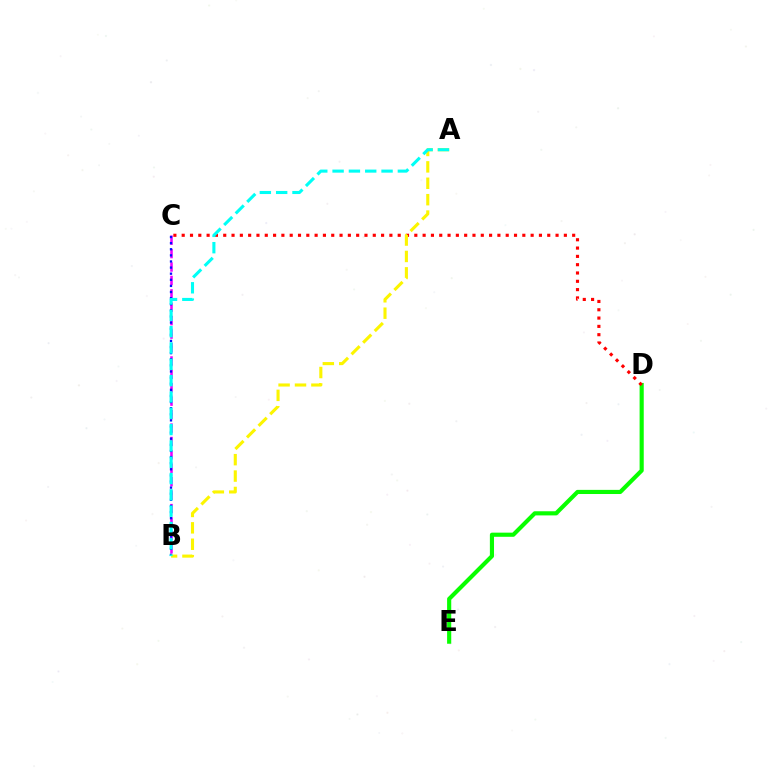{('B', 'C'): [{'color': '#ee00ff', 'line_style': 'dashed', 'thickness': 1.82}, {'color': '#0010ff', 'line_style': 'dotted', 'thickness': 1.66}], ('D', 'E'): [{'color': '#08ff00', 'line_style': 'solid', 'thickness': 2.98}], ('C', 'D'): [{'color': '#ff0000', 'line_style': 'dotted', 'thickness': 2.26}], ('A', 'B'): [{'color': '#fcf500', 'line_style': 'dashed', 'thickness': 2.23}, {'color': '#00fff6', 'line_style': 'dashed', 'thickness': 2.22}]}